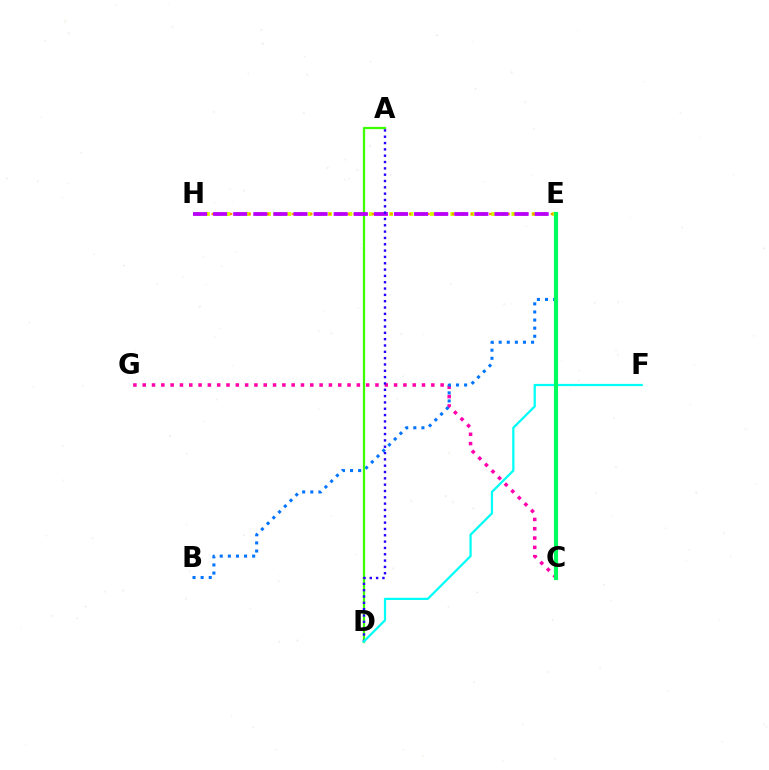{('C', 'E'): [{'color': '#ff0000', 'line_style': 'solid', 'thickness': 1.94}, {'color': '#00ff5c', 'line_style': 'solid', 'thickness': 2.99}], ('C', 'G'): [{'color': '#ff00ac', 'line_style': 'dotted', 'thickness': 2.53}], ('E', 'H'): [{'color': '#d1ff00', 'line_style': 'dotted', 'thickness': 2.77}, {'color': '#ff9400', 'line_style': 'dotted', 'thickness': 1.68}, {'color': '#b900ff', 'line_style': 'dashed', 'thickness': 2.73}], ('B', 'E'): [{'color': '#0074ff', 'line_style': 'dotted', 'thickness': 2.2}], ('A', 'D'): [{'color': '#3dff00', 'line_style': 'solid', 'thickness': 1.64}, {'color': '#2500ff', 'line_style': 'dotted', 'thickness': 1.72}], ('D', 'F'): [{'color': '#00fff6', 'line_style': 'solid', 'thickness': 1.61}]}